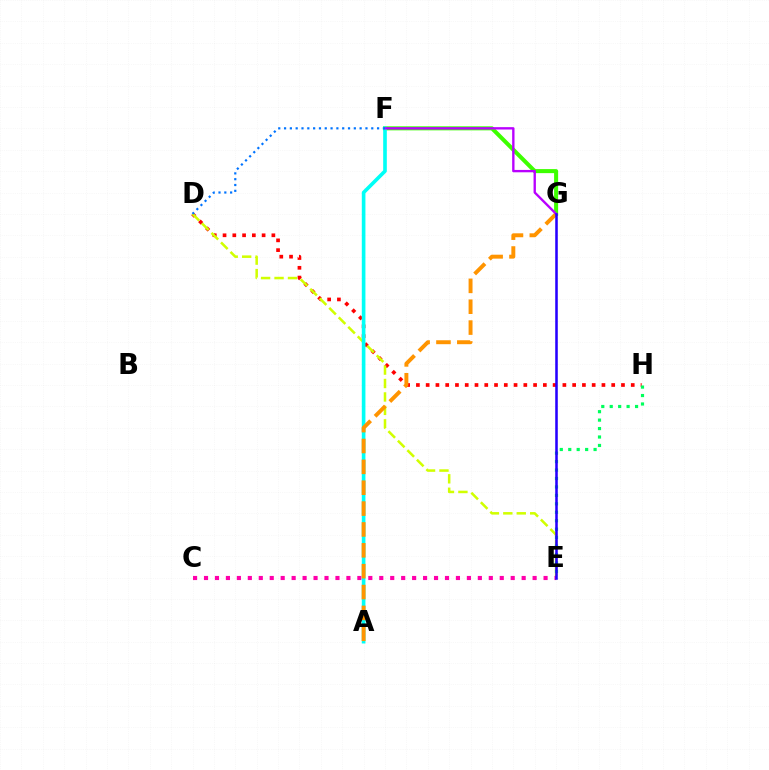{('D', 'H'): [{'color': '#ff0000', 'line_style': 'dotted', 'thickness': 2.65}], ('D', 'E'): [{'color': '#d1ff00', 'line_style': 'dashed', 'thickness': 1.83}], ('C', 'E'): [{'color': '#ff00ac', 'line_style': 'dotted', 'thickness': 2.98}], ('F', 'G'): [{'color': '#3dff00', 'line_style': 'solid', 'thickness': 2.91}, {'color': '#b900ff', 'line_style': 'solid', 'thickness': 1.69}], ('A', 'F'): [{'color': '#00fff6', 'line_style': 'solid', 'thickness': 2.62}], ('A', 'G'): [{'color': '#ff9400', 'line_style': 'dashed', 'thickness': 2.83}], ('E', 'H'): [{'color': '#00ff5c', 'line_style': 'dotted', 'thickness': 2.3}], ('E', 'G'): [{'color': '#2500ff', 'line_style': 'solid', 'thickness': 1.84}], ('D', 'F'): [{'color': '#0074ff', 'line_style': 'dotted', 'thickness': 1.58}]}